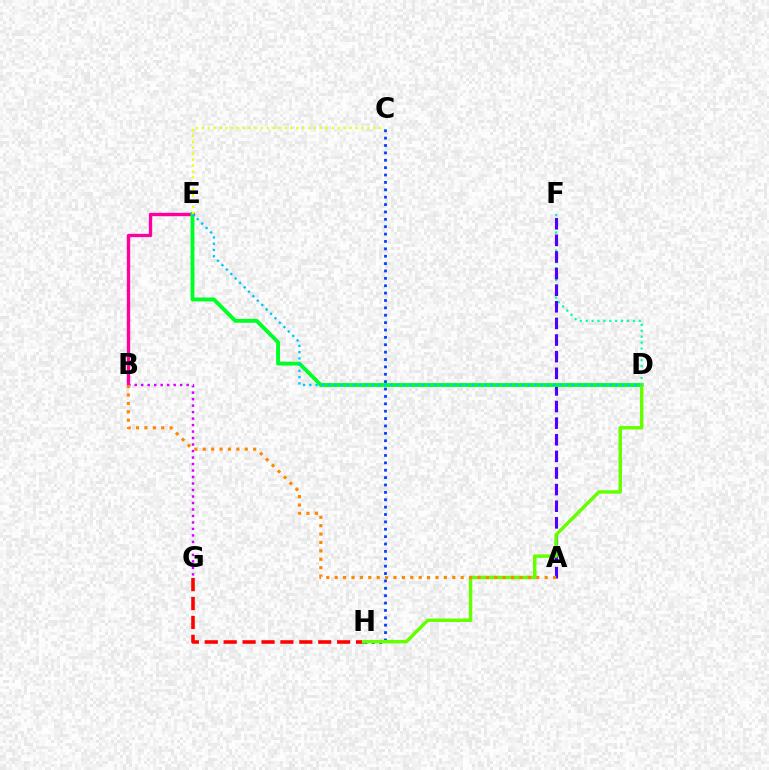{('B', 'E'): [{'color': '#ff00a0', 'line_style': 'solid', 'thickness': 2.42}], ('D', 'F'): [{'color': '#00ffaf', 'line_style': 'dotted', 'thickness': 1.6}], ('C', 'H'): [{'color': '#003fff', 'line_style': 'dotted', 'thickness': 2.01}], ('A', 'F'): [{'color': '#4f00ff', 'line_style': 'dashed', 'thickness': 2.26}], ('G', 'H'): [{'color': '#ff0000', 'line_style': 'dashed', 'thickness': 2.57}], ('D', 'E'): [{'color': '#00ff27', 'line_style': 'solid', 'thickness': 2.79}, {'color': '#00c7ff', 'line_style': 'dotted', 'thickness': 1.7}], ('B', 'G'): [{'color': '#d600ff', 'line_style': 'dotted', 'thickness': 1.76}], ('D', 'H'): [{'color': '#66ff00', 'line_style': 'solid', 'thickness': 2.49}], ('A', 'B'): [{'color': '#ff8800', 'line_style': 'dotted', 'thickness': 2.28}], ('C', 'E'): [{'color': '#eeff00', 'line_style': 'dotted', 'thickness': 1.61}]}